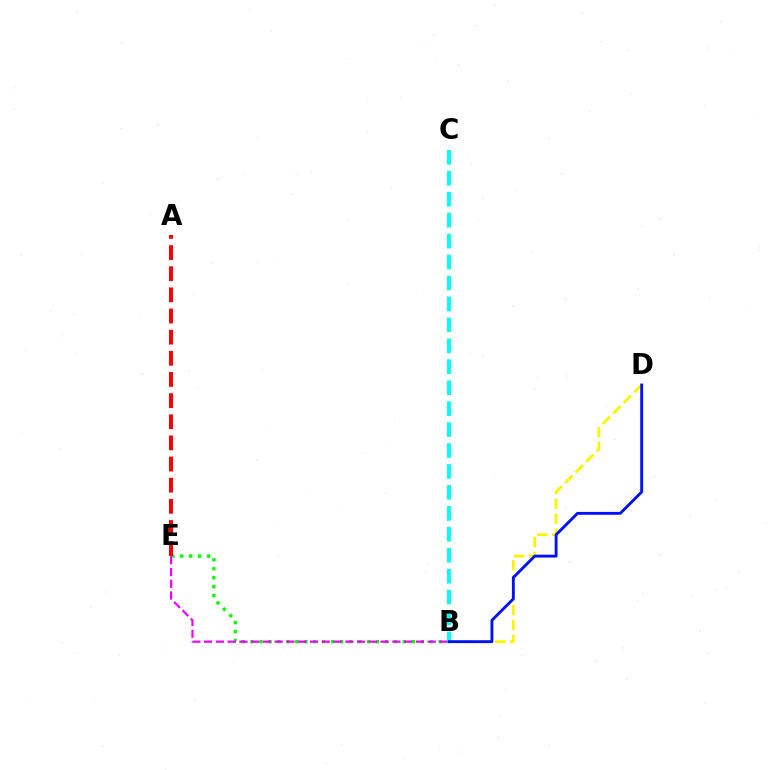{('B', 'D'): [{'color': '#fcf500', 'line_style': 'dashed', 'thickness': 2.02}, {'color': '#0010ff', 'line_style': 'solid', 'thickness': 2.07}], ('B', 'E'): [{'color': '#08ff00', 'line_style': 'dotted', 'thickness': 2.43}, {'color': '#ee00ff', 'line_style': 'dashed', 'thickness': 1.6}], ('A', 'E'): [{'color': '#ff0000', 'line_style': 'dashed', 'thickness': 2.87}], ('B', 'C'): [{'color': '#00fff6', 'line_style': 'dashed', 'thickness': 2.85}]}